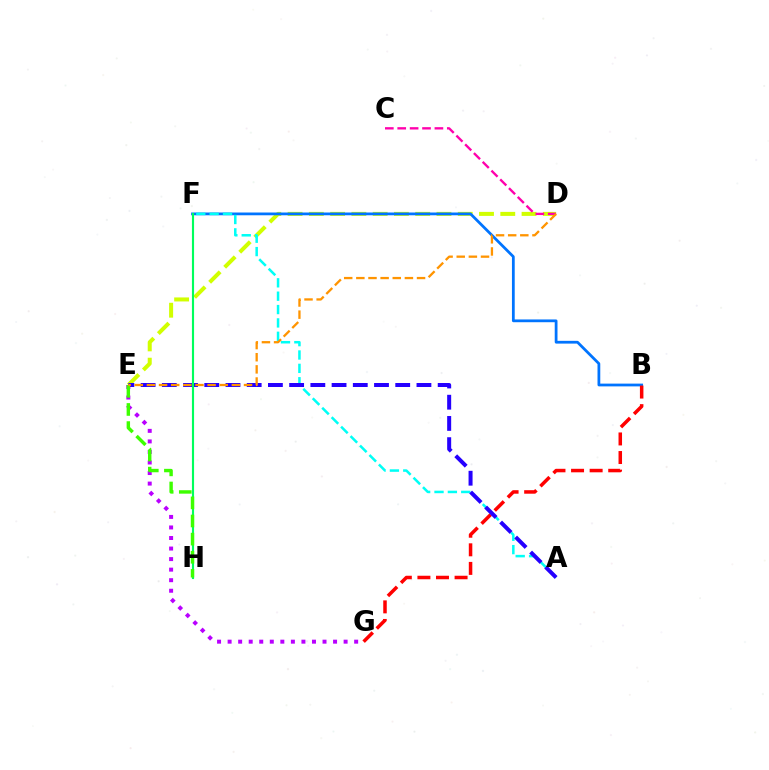{('E', 'G'): [{'color': '#b900ff', 'line_style': 'dotted', 'thickness': 2.87}], ('D', 'E'): [{'color': '#d1ff00', 'line_style': 'dashed', 'thickness': 2.89}, {'color': '#ff9400', 'line_style': 'dashed', 'thickness': 1.65}], ('B', 'F'): [{'color': '#0074ff', 'line_style': 'solid', 'thickness': 1.99}], ('C', 'D'): [{'color': '#ff00ac', 'line_style': 'dashed', 'thickness': 1.68}], ('A', 'F'): [{'color': '#00fff6', 'line_style': 'dashed', 'thickness': 1.82}], ('B', 'G'): [{'color': '#ff0000', 'line_style': 'dashed', 'thickness': 2.52}], ('A', 'E'): [{'color': '#2500ff', 'line_style': 'dashed', 'thickness': 2.88}], ('F', 'H'): [{'color': '#00ff5c', 'line_style': 'solid', 'thickness': 1.54}], ('E', 'H'): [{'color': '#3dff00', 'line_style': 'dashed', 'thickness': 2.46}]}